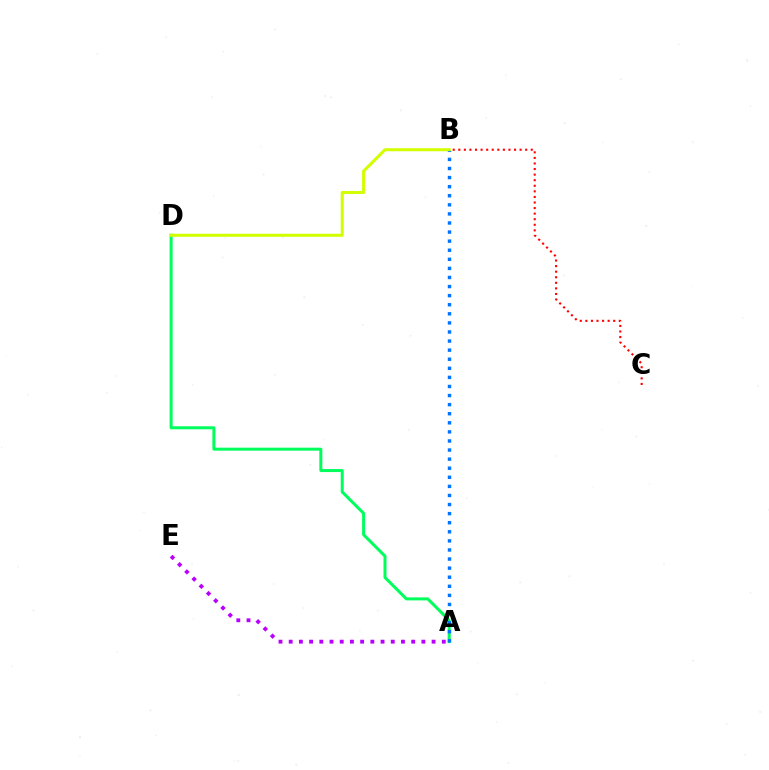{('A', 'E'): [{'color': '#b900ff', 'line_style': 'dotted', 'thickness': 2.77}], ('A', 'D'): [{'color': '#00ff5c', 'line_style': 'solid', 'thickness': 2.17}], ('A', 'B'): [{'color': '#0074ff', 'line_style': 'dotted', 'thickness': 2.47}], ('B', 'D'): [{'color': '#d1ff00', 'line_style': 'solid', 'thickness': 2.19}], ('B', 'C'): [{'color': '#ff0000', 'line_style': 'dotted', 'thickness': 1.51}]}